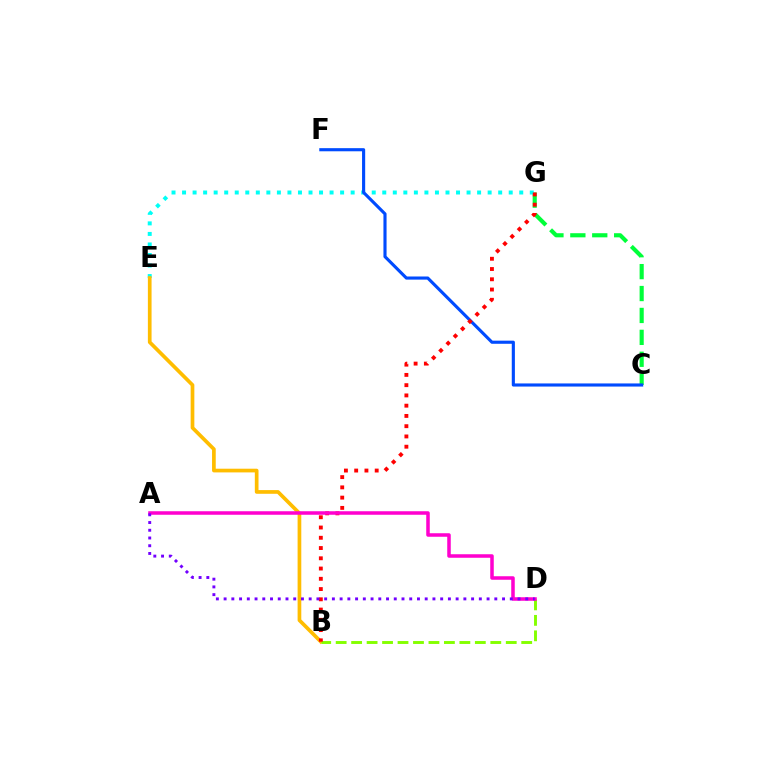{('C', 'G'): [{'color': '#00ff39', 'line_style': 'dashed', 'thickness': 2.98}], ('E', 'G'): [{'color': '#00fff6', 'line_style': 'dotted', 'thickness': 2.86}], ('B', 'E'): [{'color': '#ffbd00', 'line_style': 'solid', 'thickness': 2.66}], ('B', 'D'): [{'color': '#84ff00', 'line_style': 'dashed', 'thickness': 2.1}], ('C', 'F'): [{'color': '#004bff', 'line_style': 'solid', 'thickness': 2.25}], ('B', 'G'): [{'color': '#ff0000', 'line_style': 'dotted', 'thickness': 2.79}], ('A', 'D'): [{'color': '#ff00cf', 'line_style': 'solid', 'thickness': 2.54}, {'color': '#7200ff', 'line_style': 'dotted', 'thickness': 2.1}]}